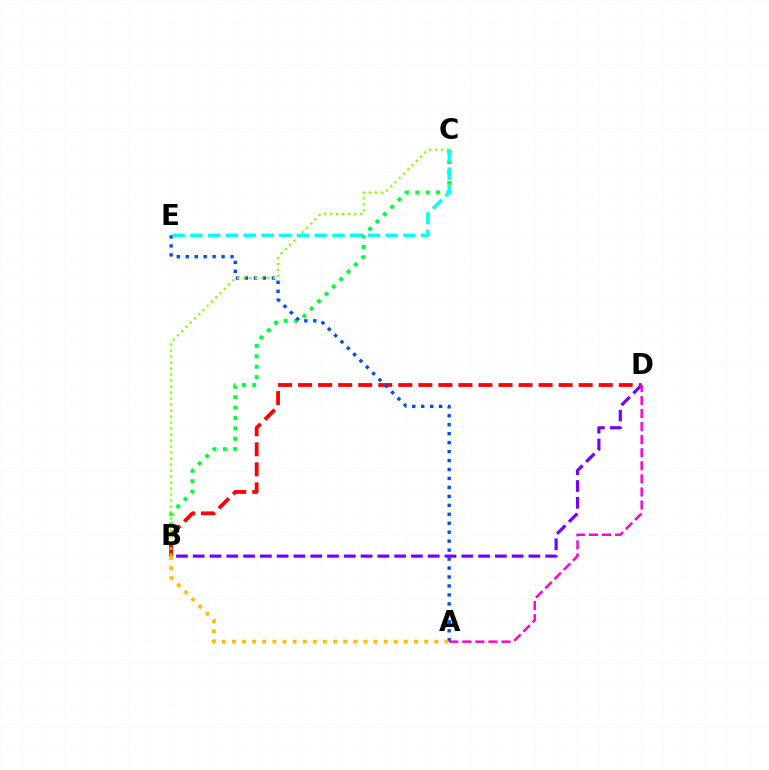{('B', 'C'): [{'color': '#00ff39', 'line_style': 'dotted', 'thickness': 2.82}, {'color': '#84ff00', 'line_style': 'dotted', 'thickness': 1.63}], ('B', 'D'): [{'color': '#ff0000', 'line_style': 'dashed', 'thickness': 2.72}, {'color': '#7200ff', 'line_style': 'dashed', 'thickness': 2.28}], ('A', 'E'): [{'color': '#004bff', 'line_style': 'dotted', 'thickness': 2.43}], ('A', 'B'): [{'color': '#ffbd00', 'line_style': 'dotted', 'thickness': 2.75}], ('C', 'E'): [{'color': '#00fff6', 'line_style': 'dashed', 'thickness': 2.41}], ('A', 'D'): [{'color': '#ff00cf', 'line_style': 'dashed', 'thickness': 1.78}]}